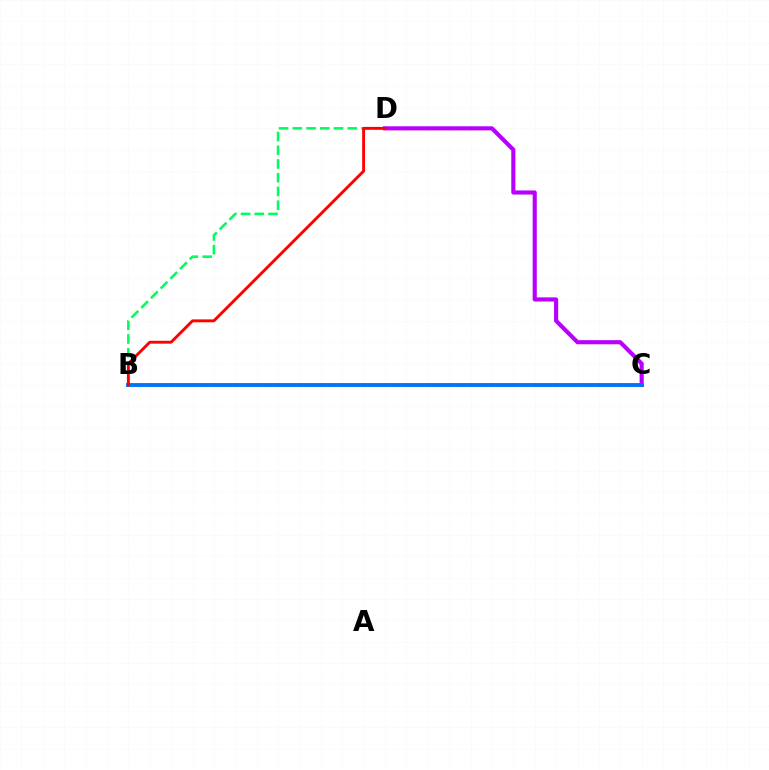{('B', 'C'): [{'color': '#d1ff00', 'line_style': 'solid', 'thickness': 2.12}, {'color': '#0074ff', 'line_style': 'solid', 'thickness': 2.78}], ('C', 'D'): [{'color': '#b900ff', 'line_style': 'solid', 'thickness': 2.97}], ('B', 'D'): [{'color': '#00ff5c', 'line_style': 'dashed', 'thickness': 1.87}, {'color': '#ff0000', 'line_style': 'solid', 'thickness': 2.07}]}